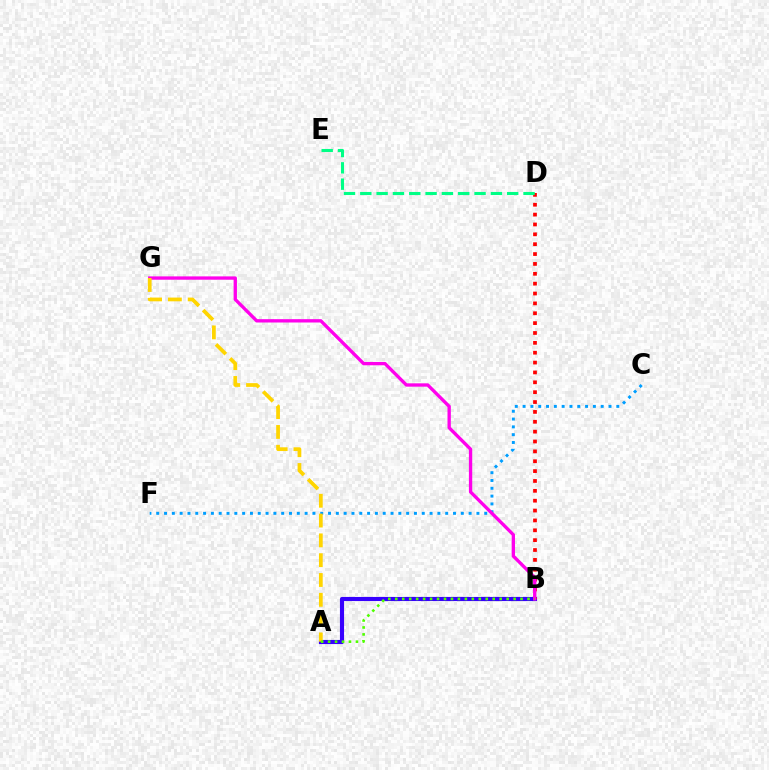{('C', 'F'): [{'color': '#009eff', 'line_style': 'dotted', 'thickness': 2.12}], ('A', 'B'): [{'color': '#3700ff', 'line_style': 'solid', 'thickness': 2.97}, {'color': '#4fff00', 'line_style': 'dotted', 'thickness': 1.89}], ('B', 'D'): [{'color': '#ff0000', 'line_style': 'dotted', 'thickness': 2.68}], ('B', 'G'): [{'color': '#ff00ed', 'line_style': 'solid', 'thickness': 2.4}], ('A', 'G'): [{'color': '#ffd500', 'line_style': 'dashed', 'thickness': 2.69}], ('D', 'E'): [{'color': '#00ff86', 'line_style': 'dashed', 'thickness': 2.22}]}